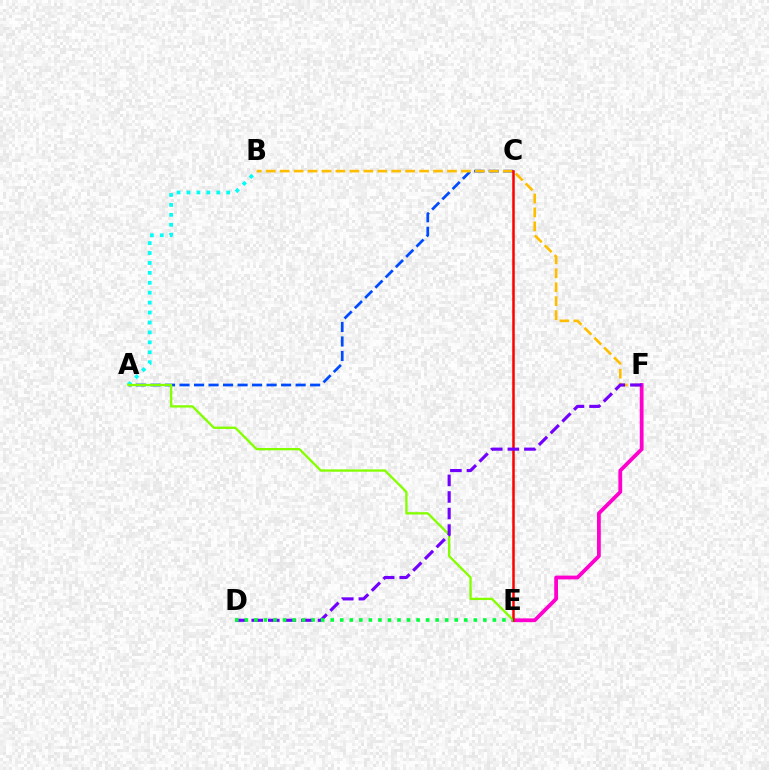{('A', 'C'): [{'color': '#004bff', 'line_style': 'dashed', 'thickness': 1.97}], ('A', 'B'): [{'color': '#00fff6', 'line_style': 'dotted', 'thickness': 2.7}], ('B', 'F'): [{'color': '#ffbd00', 'line_style': 'dashed', 'thickness': 1.89}], ('E', 'F'): [{'color': '#ff00cf', 'line_style': 'solid', 'thickness': 2.72}], ('A', 'E'): [{'color': '#84ff00', 'line_style': 'solid', 'thickness': 1.67}], ('C', 'E'): [{'color': '#ff0000', 'line_style': 'solid', 'thickness': 1.8}], ('D', 'F'): [{'color': '#7200ff', 'line_style': 'dashed', 'thickness': 2.25}], ('D', 'E'): [{'color': '#00ff39', 'line_style': 'dotted', 'thickness': 2.59}]}